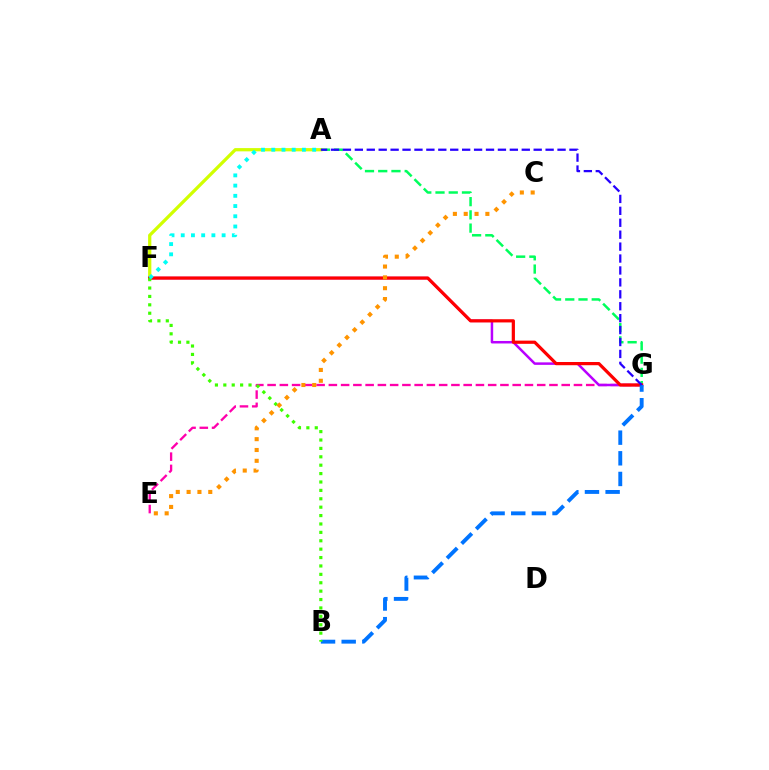{('E', 'G'): [{'color': '#ff00ac', 'line_style': 'dashed', 'thickness': 1.66}], ('A', 'G'): [{'color': '#00ff5c', 'line_style': 'dashed', 'thickness': 1.8}, {'color': '#2500ff', 'line_style': 'dashed', 'thickness': 1.62}], ('A', 'F'): [{'color': '#d1ff00', 'line_style': 'solid', 'thickness': 2.34}, {'color': '#00fff6', 'line_style': 'dotted', 'thickness': 2.78}], ('F', 'G'): [{'color': '#b900ff', 'line_style': 'solid', 'thickness': 1.8}, {'color': '#ff0000', 'line_style': 'solid', 'thickness': 2.31}], ('B', 'G'): [{'color': '#0074ff', 'line_style': 'dashed', 'thickness': 2.8}], ('B', 'F'): [{'color': '#3dff00', 'line_style': 'dotted', 'thickness': 2.28}], ('C', 'E'): [{'color': '#ff9400', 'line_style': 'dotted', 'thickness': 2.94}]}